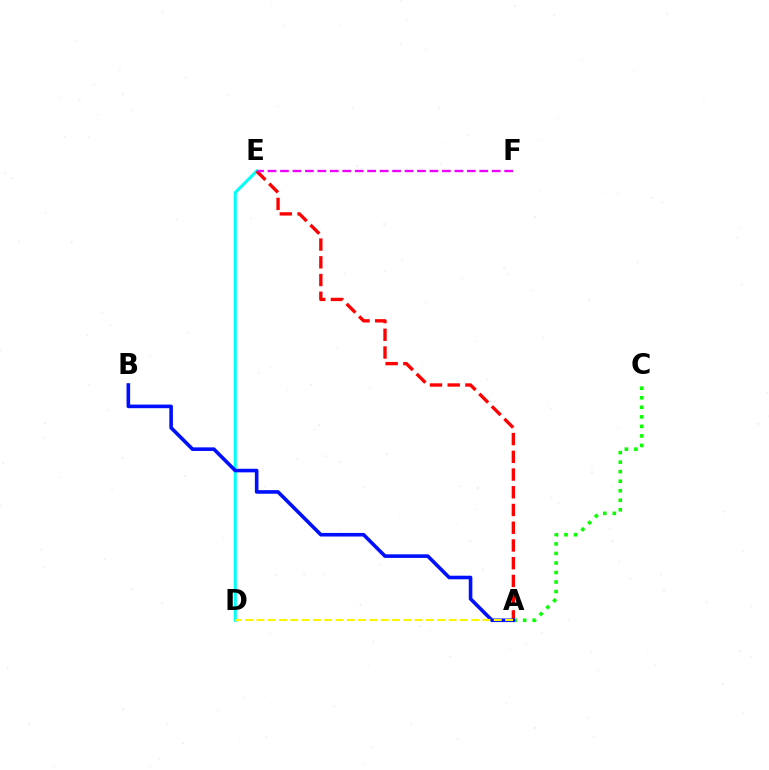{('D', 'E'): [{'color': '#00fff6', 'line_style': 'solid', 'thickness': 2.17}], ('A', 'E'): [{'color': '#ff0000', 'line_style': 'dashed', 'thickness': 2.41}], ('E', 'F'): [{'color': '#ee00ff', 'line_style': 'dashed', 'thickness': 1.69}], ('A', 'C'): [{'color': '#08ff00', 'line_style': 'dotted', 'thickness': 2.59}], ('A', 'B'): [{'color': '#0010ff', 'line_style': 'solid', 'thickness': 2.59}], ('A', 'D'): [{'color': '#fcf500', 'line_style': 'dashed', 'thickness': 1.54}]}